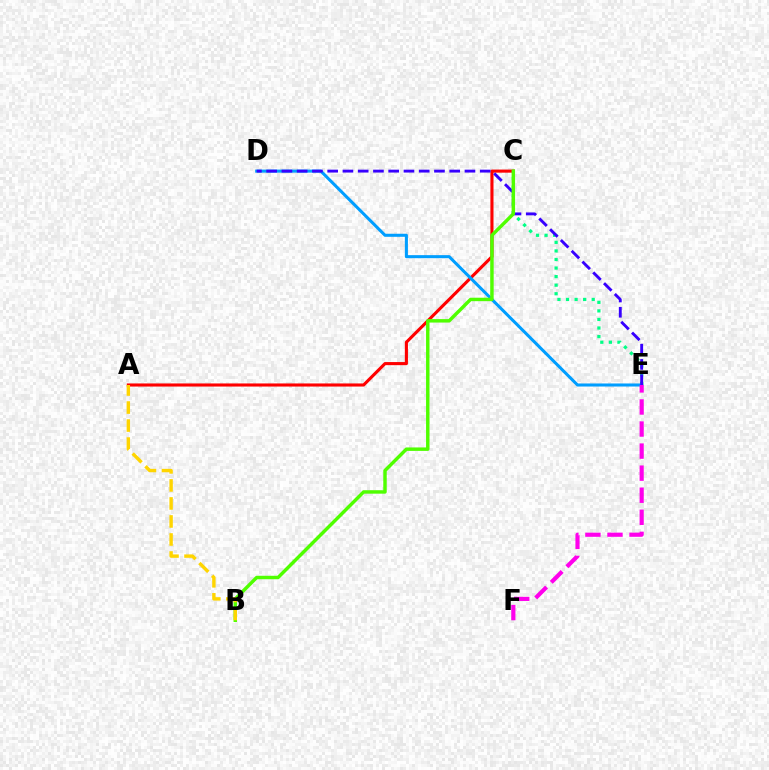{('A', 'C'): [{'color': '#ff0000', 'line_style': 'solid', 'thickness': 2.23}], ('C', 'E'): [{'color': '#00ff86', 'line_style': 'dotted', 'thickness': 2.33}], ('D', 'E'): [{'color': '#009eff', 'line_style': 'solid', 'thickness': 2.2}, {'color': '#3700ff', 'line_style': 'dashed', 'thickness': 2.07}], ('B', 'C'): [{'color': '#4fff00', 'line_style': 'solid', 'thickness': 2.48}], ('A', 'B'): [{'color': '#ffd500', 'line_style': 'dashed', 'thickness': 2.45}], ('E', 'F'): [{'color': '#ff00ed', 'line_style': 'dashed', 'thickness': 3.0}]}